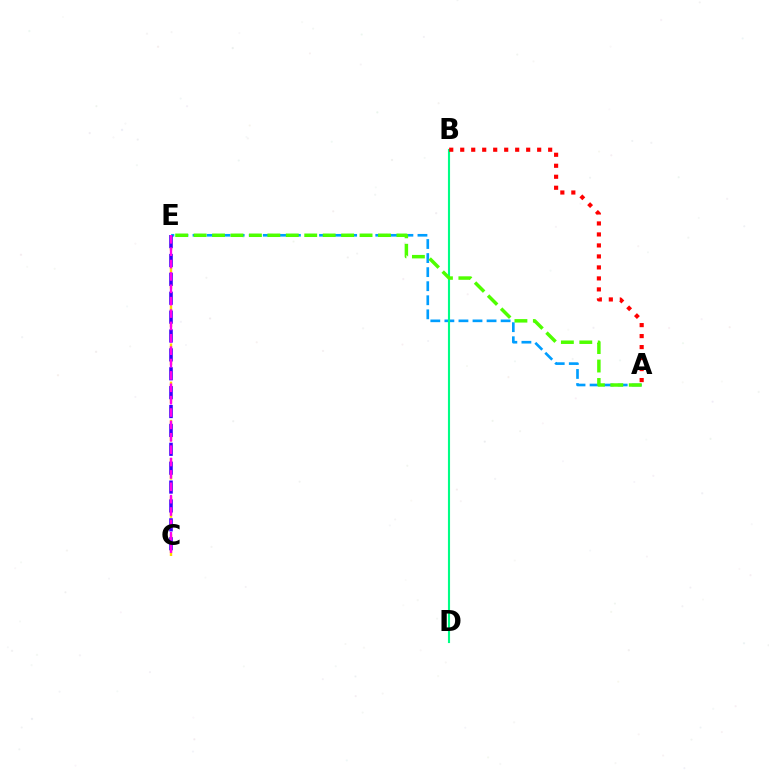{('A', 'E'): [{'color': '#009eff', 'line_style': 'dashed', 'thickness': 1.91}, {'color': '#4fff00', 'line_style': 'dashed', 'thickness': 2.5}], ('B', 'D'): [{'color': '#00ff86', 'line_style': 'solid', 'thickness': 1.52}], ('C', 'E'): [{'color': '#ffd500', 'line_style': 'dashed', 'thickness': 1.73}, {'color': '#3700ff', 'line_style': 'dashed', 'thickness': 2.57}, {'color': '#ff00ed', 'line_style': 'dashed', 'thickness': 1.68}], ('A', 'B'): [{'color': '#ff0000', 'line_style': 'dotted', 'thickness': 2.99}]}